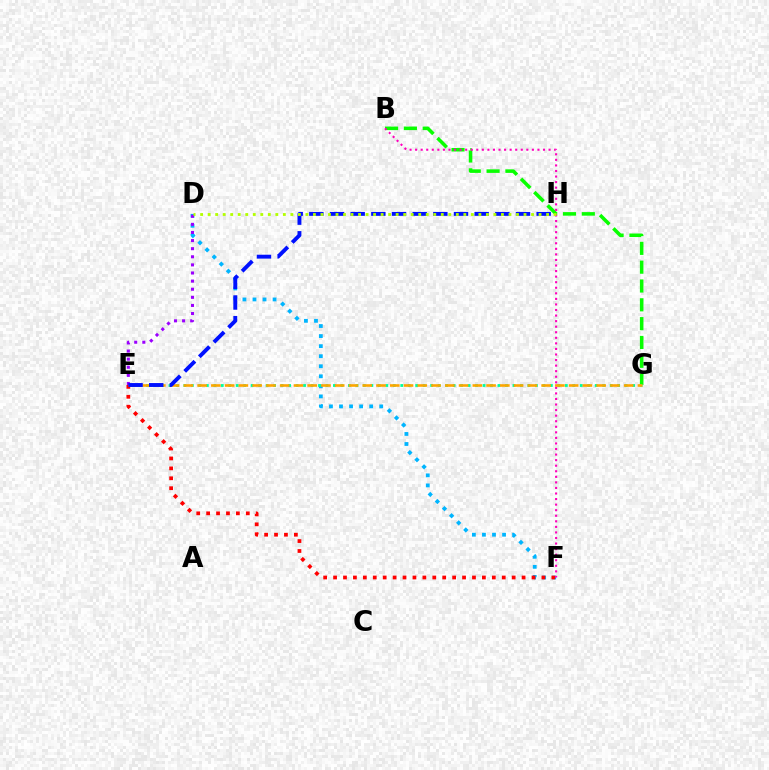{('B', 'G'): [{'color': '#08ff00', 'line_style': 'dashed', 'thickness': 2.56}], ('D', 'F'): [{'color': '#00b5ff', 'line_style': 'dotted', 'thickness': 2.73}], ('E', 'F'): [{'color': '#ff0000', 'line_style': 'dotted', 'thickness': 2.7}], ('E', 'G'): [{'color': '#00ff9d', 'line_style': 'dotted', 'thickness': 2.03}, {'color': '#ffa500', 'line_style': 'dashed', 'thickness': 1.87}], ('B', 'F'): [{'color': '#ff00bd', 'line_style': 'dotted', 'thickness': 1.51}], ('D', 'E'): [{'color': '#9b00ff', 'line_style': 'dotted', 'thickness': 2.2}], ('E', 'H'): [{'color': '#0010ff', 'line_style': 'dashed', 'thickness': 2.81}], ('D', 'H'): [{'color': '#b3ff00', 'line_style': 'dotted', 'thickness': 2.04}]}